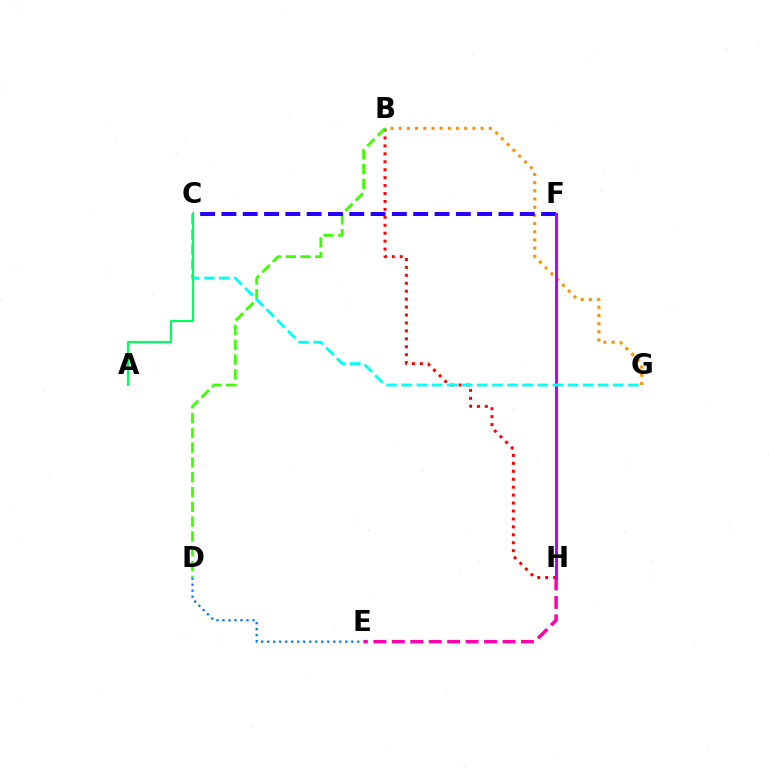{('B', 'H'): [{'color': '#ff0000', 'line_style': 'dotted', 'thickness': 2.16}], ('D', 'E'): [{'color': '#0074ff', 'line_style': 'dotted', 'thickness': 1.63}], ('F', 'H'): [{'color': '#d1ff00', 'line_style': 'solid', 'thickness': 1.9}, {'color': '#b900ff', 'line_style': 'solid', 'thickness': 2.1}], ('E', 'H'): [{'color': '#ff00ac', 'line_style': 'dashed', 'thickness': 2.51}], ('B', 'D'): [{'color': '#3dff00', 'line_style': 'dashed', 'thickness': 2.01}], ('B', 'G'): [{'color': '#ff9400', 'line_style': 'dotted', 'thickness': 2.22}], ('C', 'F'): [{'color': '#2500ff', 'line_style': 'dashed', 'thickness': 2.9}], ('C', 'G'): [{'color': '#00fff6', 'line_style': 'dashed', 'thickness': 2.05}], ('A', 'C'): [{'color': '#00ff5c', 'line_style': 'solid', 'thickness': 1.56}]}